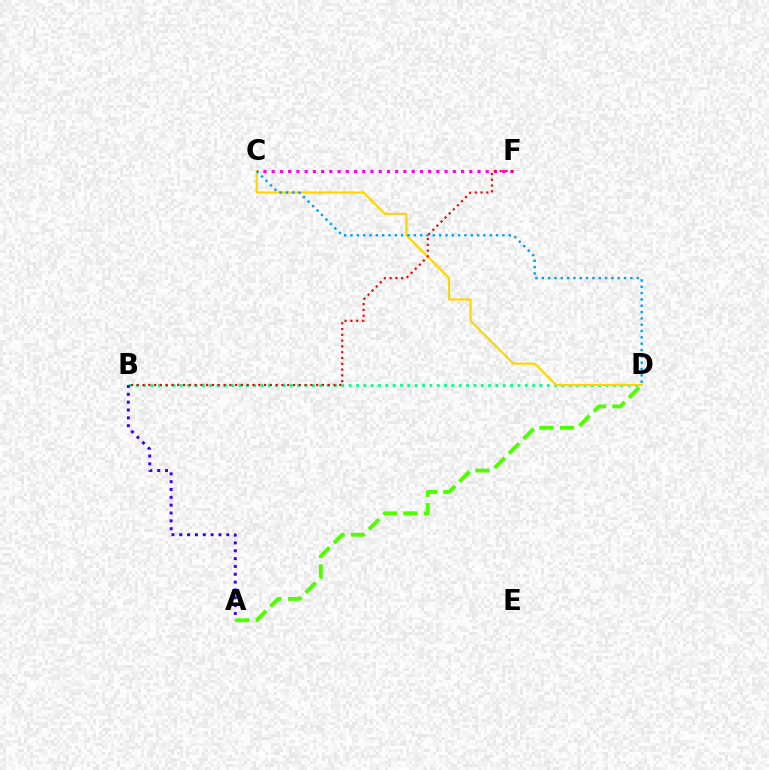{('B', 'D'): [{'color': '#00ff86', 'line_style': 'dotted', 'thickness': 1.99}], ('A', 'B'): [{'color': '#3700ff', 'line_style': 'dotted', 'thickness': 2.13}], ('A', 'D'): [{'color': '#4fff00', 'line_style': 'dashed', 'thickness': 2.78}], ('C', 'D'): [{'color': '#ffd500', 'line_style': 'solid', 'thickness': 1.53}, {'color': '#009eff', 'line_style': 'dotted', 'thickness': 1.72}], ('C', 'F'): [{'color': '#ff00ed', 'line_style': 'dotted', 'thickness': 2.24}], ('B', 'F'): [{'color': '#ff0000', 'line_style': 'dotted', 'thickness': 1.57}]}